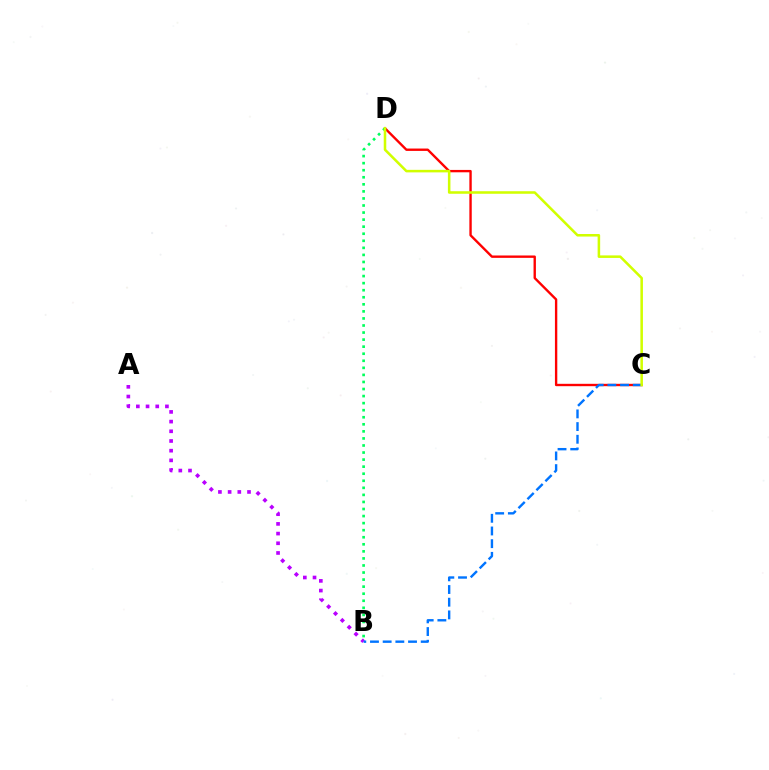{('A', 'B'): [{'color': '#b900ff', 'line_style': 'dotted', 'thickness': 2.63}], ('C', 'D'): [{'color': '#ff0000', 'line_style': 'solid', 'thickness': 1.71}, {'color': '#d1ff00', 'line_style': 'solid', 'thickness': 1.83}], ('B', 'C'): [{'color': '#0074ff', 'line_style': 'dashed', 'thickness': 1.72}], ('B', 'D'): [{'color': '#00ff5c', 'line_style': 'dotted', 'thickness': 1.92}]}